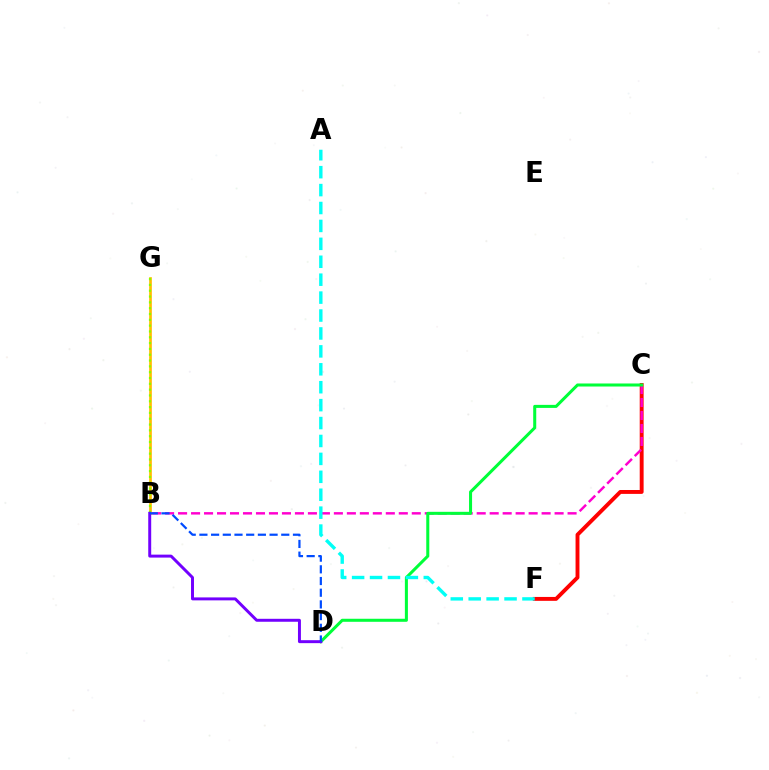{('C', 'F'): [{'color': '#ff0000', 'line_style': 'solid', 'thickness': 2.8}], ('B', 'C'): [{'color': '#ff00cf', 'line_style': 'dashed', 'thickness': 1.76}], ('C', 'D'): [{'color': '#00ff39', 'line_style': 'solid', 'thickness': 2.19}], ('B', 'G'): [{'color': '#ffbd00', 'line_style': 'solid', 'thickness': 1.93}, {'color': '#84ff00', 'line_style': 'dotted', 'thickness': 1.58}], ('A', 'F'): [{'color': '#00fff6', 'line_style': 'dashed', 'thickness': 2.43}], ('B', 'D'): [{'color': '#7200ff', 'line_style': 'solid', 'thickness': 2.13}, {'color': '#004bff', 'line_style': 'dashed', 'thickness': 1.59}]}